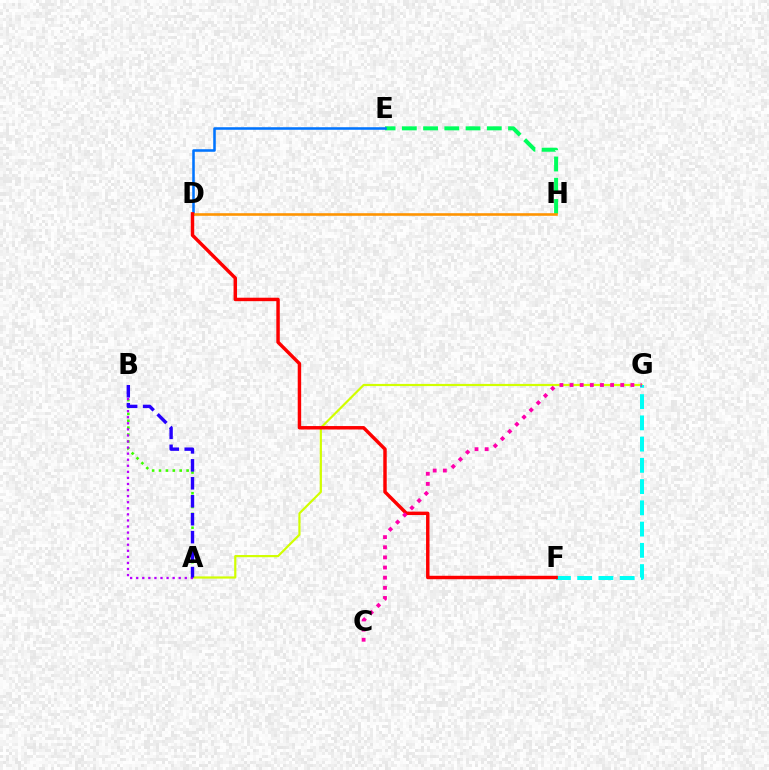{('A', 'G'): [{'color': '#d1ff00', 'line_style': 'solid', 'thickness': 1.58}], ('F', 'G'): [{'color': '#00fff6', 'line_style': 'dashed', 'thickness': 2.89}], ('E', 'H'): [{'color': '#00ff5c', 'line_style': 'dashed', 'thickness': 2.89}], ('A', 'B'): [{'color': '#3dff00', 'line_style': 'dotted', 'thickness': 1.87}, {'color': '#b900ff', 'line_style': 'dotted', 'thickness': 1.65}, {'color': '#2500ff', 'line_style': 'dashed', 'thickness': 2.44}], ('D', 'E'): [{'color': '#0074ff', 'line_style': 'solid', 'thickness': 1.84}], ('D', 'H'): [{'color': '#ff9400', 'line_style': 'solid', 'thickness': 1.87}], ('D', 'F'): [{'color': '#ff0000', 'line_style': 'solid', 'thickness': 2.48}], ('C', 'G'): [{'color': '#ff00ac', 'line_style': 'dotted', 'thickness': 2.75}]}